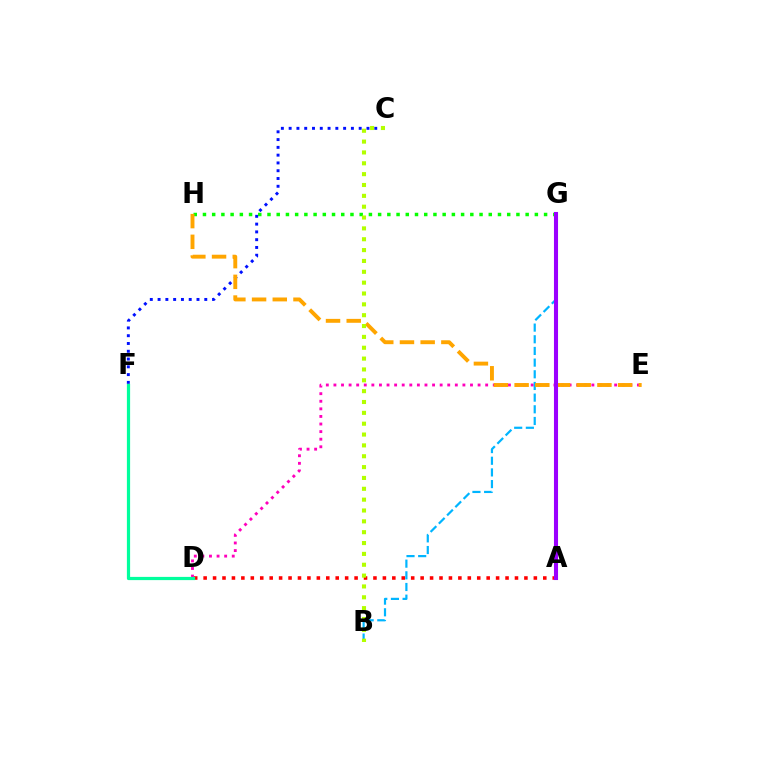{('A', 'D'): [{'color': '#ff0000', 'line_style': 'dotted', 'thickness': 2.56}], ('C', 'F'): [{'color': '#0010ff', 'line_style': 'dotted', 'thickness': 2.11}], ('D', 'E'): [{'color': '#ff00bd', 'line_style': 'dotted', 'thickness': 2.06}], ('D', 'F'): [{'color': '#00ff9d', 'line_style': 'solid', 'thickness': 2.32}], ('G', 'H'): [{'color': '#08ff00', 'line_style': 'dotted', 'thickness': 2.5}], ('B', 'G'): [{'color': '#00b5ff', 'line_style': 'dashed', 'thickness': 1.59}], ('E', 'H'): [{'color': '#ffa500', 'line_style': 'dashed', 'thickness': 2.81}], ('A', 'G'): [{'color': '#9b00ff', 'line_style': 'solid', 'thickness': 2.94}], ('B', 'C'): [{'color': '#b3ff00', 'line_style': 'dotted', 'thickness': 2.95}]}